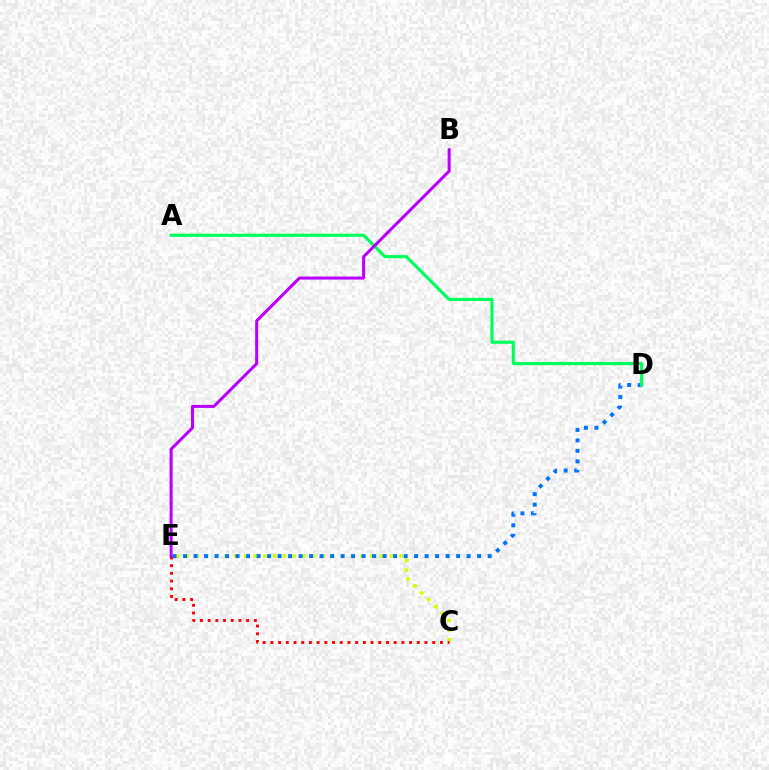{('C', 'E'): [{'color': '#d1ff00', 'line_style': 'dotted', 'thickness': 2.64}, {'color': '#ff0000', 'line_style': 'dotted', 'thickness': 2.09}], ('D', 'E'): [{'color': '#0074ff', 'line_style': 'dotted', 'thickness': 2.85}], ('A', 'D'): [{'color': '#00ff5c', 'line_style': 'solid', 'thickness': 2.27}], ('B', 'E'): [{'color': '#b900ff', 'line_style': 'solid', 'thickness': 2.18}]}